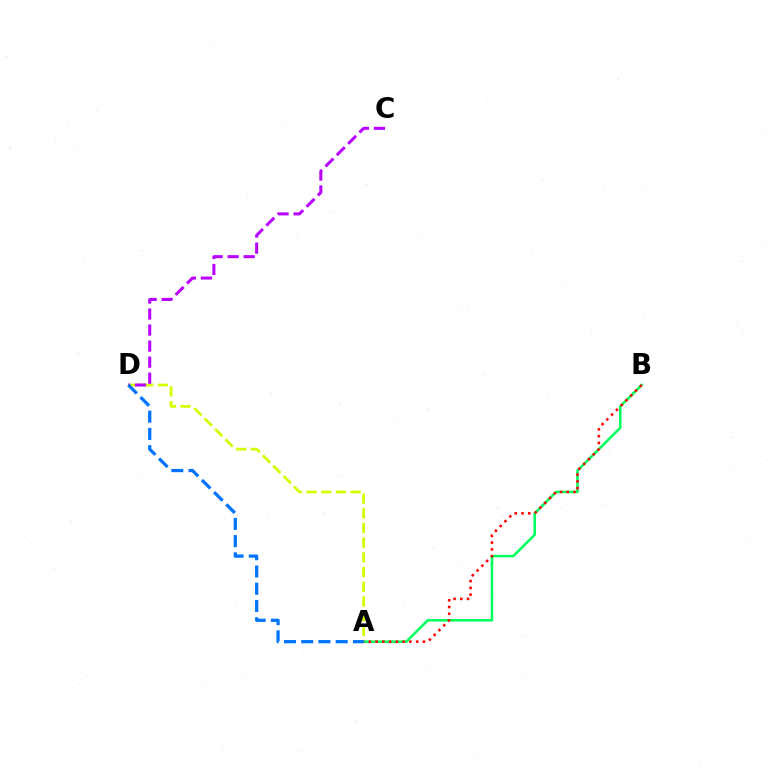{('A', 'D'): [{'color': '#d1ff00', 'line_style': 'dashed', 'thickness': 1.99}, {'color': '#0074ff', 'line_style': 'dashed', 'thickness': 2.34}], ('A', 'B'): [{'color': '#00ff5c', 'line_style': 'solid', 'thickness': 1.83}, {'color': '#ff0000', 'line_style': 'dotted', 'thickness': 1.84}], ('C', 'D'): [{'color': '#b900ff', 'line_style': 'dashed', 'thickness': 2.18}]}